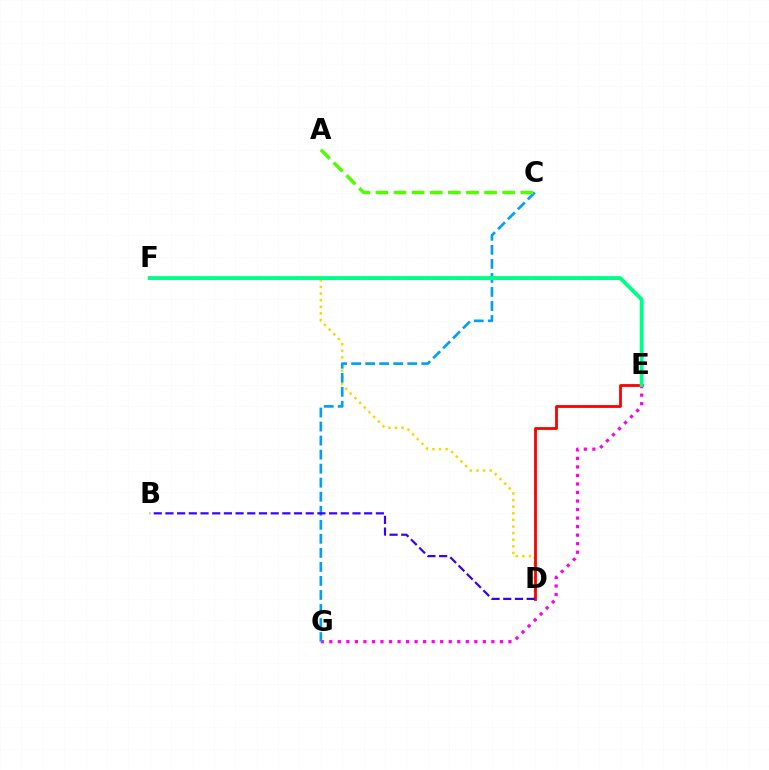{('D', 'F'): [{'color': '#ffd500', 'line_style': 'dotted', 'thickness': 1.8}], ('D', 'E'): [{'color': '#ff0000', 'line_style': 'solid', 'thickness': 2.02}], ('E', 'G'): [{'color': '#ff00ed', 'line_style': 'dotted', 'thickness': 2.32}], ('C', 'G'): [{'color': '#009eff', 'line_style': 'dashed', 'thickness': 1.91}], ('B', 'D'): [{'color': '#3700ff', 'line_style': 'dashed', 'thickness': 1.59}], ('E', 'F'): [{'color': '#00ff86', 'line_style': 'solid', 'thickness': 2.79}], ('A', 'C'): [{'color': '#4fff00', 'line_style': 'dashed', 'thickness': 2.46}]}